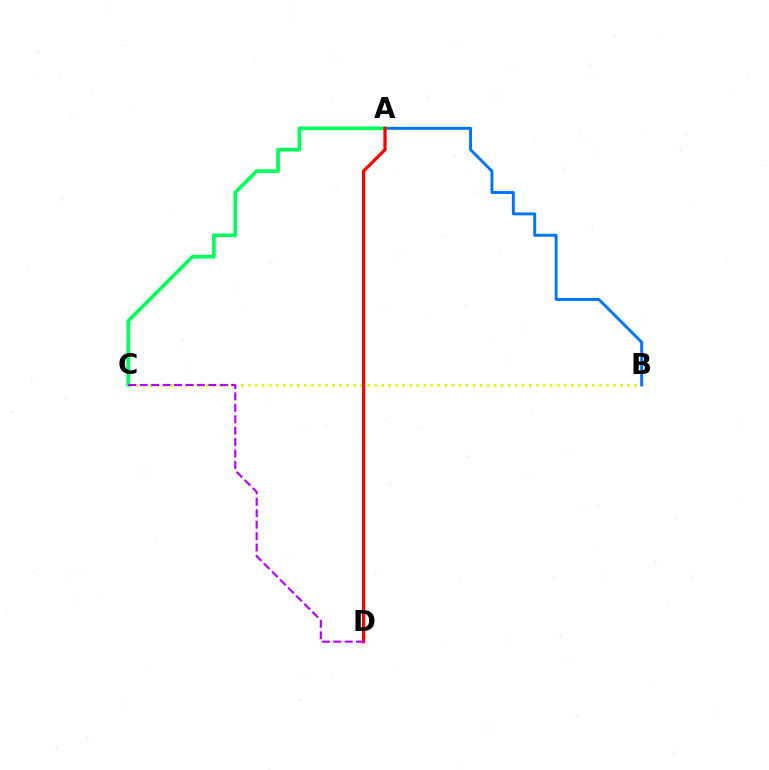{('B', 'C'): [{'color': '#d1ff00', 'line_style': 'dotted', 'thickness': 1.91}], ('A', 'B'): [{'color': '#0074ff', 'line_style': 'solid', 'thickness': 2.11}], ('A', 'C'): [{'color': '#00ff5c', 'line_style': 'solid', 'thickness': 2.67}], ('A', 'D'): [{'color': '#ff0000', 'line_style': 'solid', 'thickness': 2.33}], ('C', 'D'): [{'color': '#b900ff', 'line_style': 'dashed', 'thickness': 1.55}]}